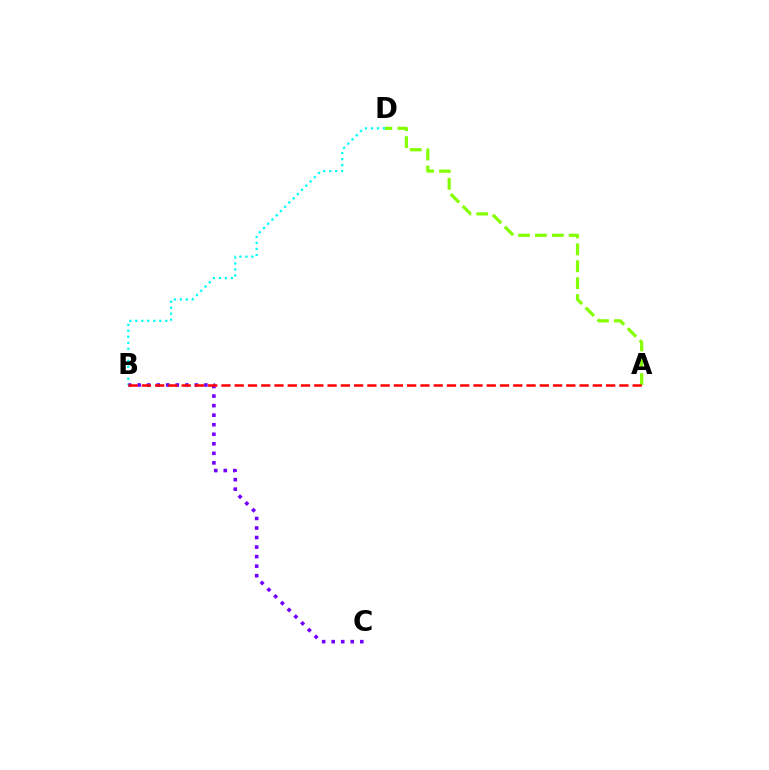{('B', 'D'): [{'color': '#00fff6', 'line_style': 'dotted', 'thickness': 1.63}], ('A', 'D'): [{'color': '#84ff00', 'line_style': 'dashed', 'thickness': 2.29}], ('B', 'C'): [{'color': '#7200ff', 'line_style': 'dotted', 'thickness': 2.59}], ('A', 'B'): [{'color': '#ff0000', 'line_style': 'dashed', 'thickness': 1.8}]}